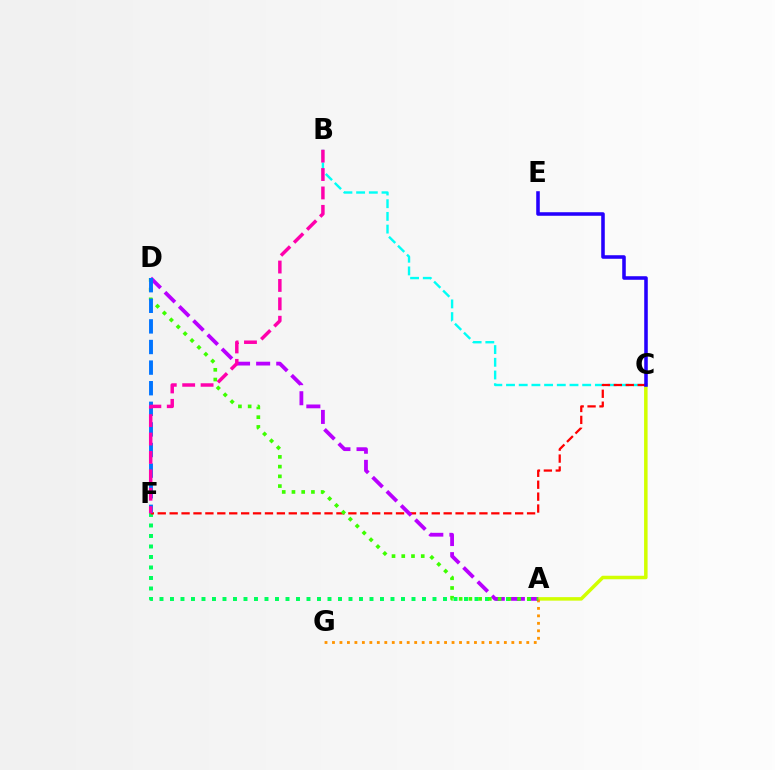{('A', 'C'): [{'color': '#d1ff00', 'line_style': 'solid', 'thickness': 2.53}], ('A', 'F'): [{'color': '#00ff5c', 'line_style': 'dotted', 'thickness': 2.85}], ('A', 'G'): [{'color': '#ff9400', 'line_style': 'dotted', 'thickness': 2.03}], ('B', 'C'): [{'color': '#00fff6', 'line_style': 'dashed', 'thickness': 1.72}], ('C', 'F'): [{'color': '#ff0000', 'line_style': 'dashed', 'thickness': 1.62}], ('A', 'D'): [{'color': '#b900ff', 'line_style': 'dashed', 'thickness': 2.73}, {'color': '#3dff00', 'line_style': 'dotted', 'thickness': 2.64}], ('C', 'E'): [{'color': '#2500ff', 'line_style': 'solid', 'thickness': 2.56}], ('D', 'F'): [{'color': '#0074ff', 'line_style': 'dashed', 'thickness': 2.8}], ('B', 'F'): [{'color': '#ff00ac', 'line_style': 'dashed', 'thickness': 2.5}]}